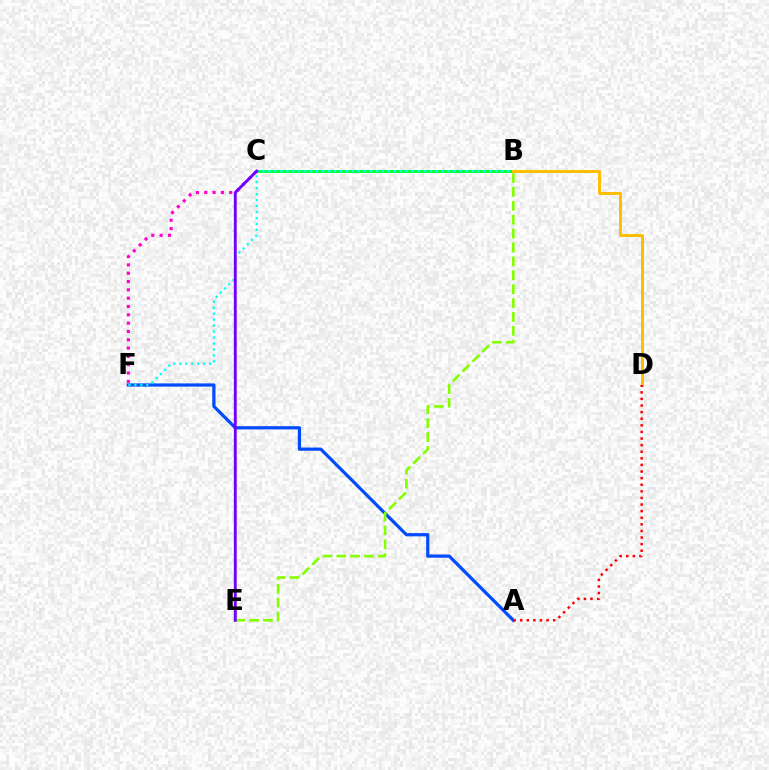{('B', 'C'): [{'color': '#00ff39', 'line_style': 'solid', 'thickness': 2.13}], ('B', 'D'): [{'color': '#ffbd00', 'line_style': 'solid', 'thickness': 2.12}], ('A', 'F'): [{'color': '#004bff', 'line_style': 'solid', 'thickness': 2.31}], ('C', 'F'): [{'color': '#ff00cf', 'line_style': 'dotted', 'thickness': 2.26}], ('B', 'F'): [{'color': '#00fff6', 'line_style': 'dotted', 'thickness': 1.62}], ('B', 'E'): [{'color': '#84ff00', 'line_style': 'dashed', 'thickness': 1.89}], ('A', 'D'): [{'color': '#ff0000', 'line_style': 'dotted', 'thickness': 1.79}], ('C', 'E'): [{'color': '#7200ff', 'line_style': 'solid', 'thickness': 2.08}]}